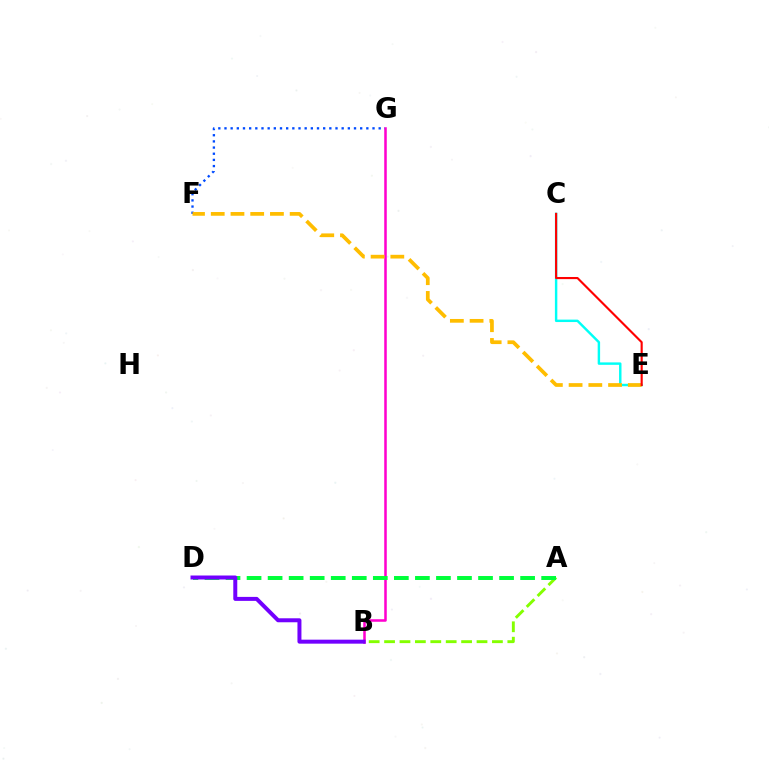{('B', 'G'): [{'color': '#ff00cf', 'line_style': 'solid', 'thickness': 1.83}], ('C', 'E'): [{'color': '#00fff6', 'line_style': 'solid', 'thickness': 1.75}, {'color': '#ff0000', 'line_style': 'solid', 'thickness': 1.54}], ('A', 'B'): [{'color': '#84ff00', 'line_style': 'dashed', 'thickness': 2.09}], ('F', 'G'): [{'color': '#004bff', 'line_style': 'dotted', 'thickness': 1.68}], ('E', 'F'): [{'color': '#ffbd00', 'line_style': 'dashed', 'thickness': 2.68}], ('A', 'D'): [{'color': '#00ff39', 'line_style': 'dashed', 'thickness': 2.86}], ('B', 'D'): [{'color': '#7200ff', 'line_style': 'solid', 'thickness': 2.87}]}